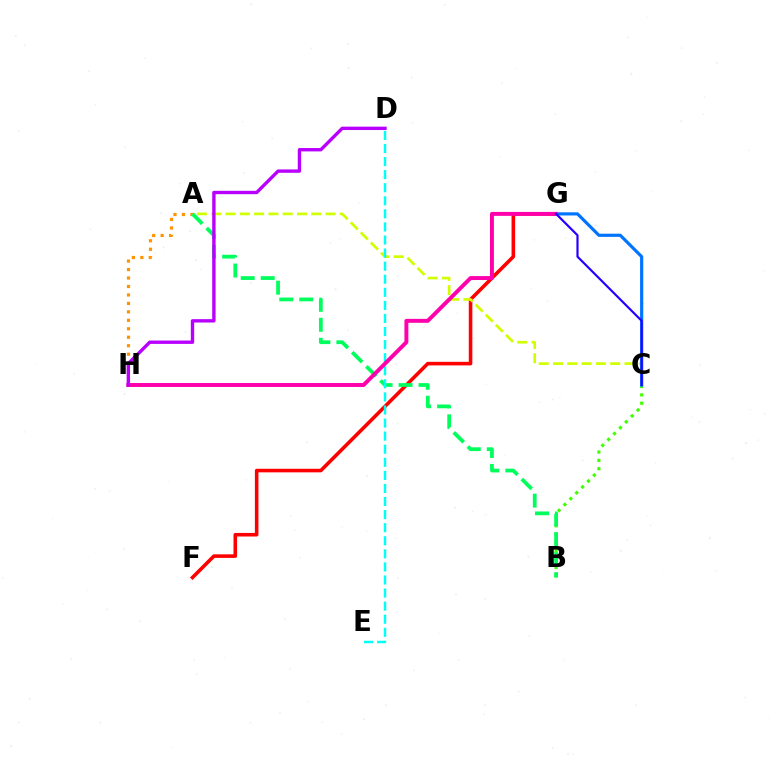{('F', 'G'): [{'color': '#ff0000', 'line_style': 'solid', 'thickness': 2.57}], ('A', 'H'): [{'color': '#ff9400', 'line_style': 'dotted', 'thickness': 2.3}], ('B', 'C'): [{'color': '#3dff00', 'line_style': 'dotted', 'thickness': 2.26}], ('A', 'B'): [{'color': '#00ff5c', 'line_style': 'dashed', 'thickness': 2.71}], ('A', 'C'): [{'color': '#d1ff00', 'line_style': 'dashed', 'thickness': 1.94}], ('C', 'G'): [{'color': '#0074ff', 'line_style': 'solid', 'thickness': 2.28}, {'color': '#2500ff', 'line_style': 'solid', 'thickness': 1.58}], ('D', 'E'): [{'color': '#00fff6', 'line_style': 'dashed', 'thickness': 1.78}], ('G', 'H'): [{'color': '#ff00ac', 'line_style': 'solid', 'thickness': 2.83}], ('D', 'H'): [{'color': '#b900ff', 'line_style': 'solid', 'thickness': 2.43}]}